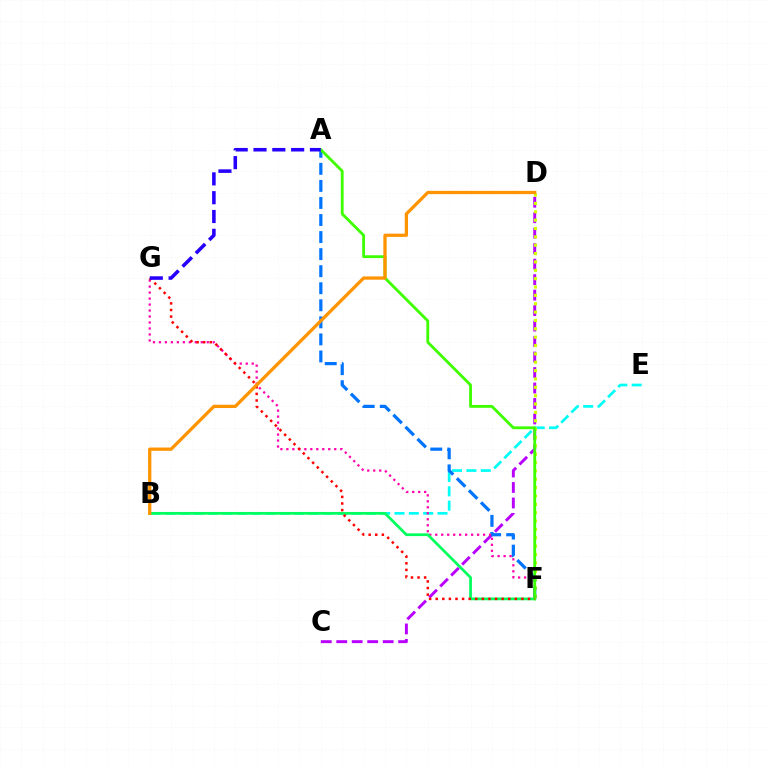{('B', 'E'): [{'color': '#00fff6', 'line_style': 'dashed', 'thickness': 1.95}], ('C', 'D'): [{'color': '#b900ff', 'line_style': 'dashed', 'thickness': 2.1}], ('D', 'F'): [{'color': '#d1ff00', 'line_style': 'dotted', 'thickness': 2.27}], ('A', 'F'): [{'color': '#0074ff', 'line_style': 'dashed', 'thickness': 2.32}, {'color': '#3dff00', 'line_style': 'solid', 'thickness': 2.03}], ('F', 'G'): [{'color': '#ff00ac', 'line_style': 'dotted', 'thickness': 1.63}, {'color': '#ff0000', 'line_style': 'dotted', 'thickness': 1.79}], ('B', 'F'): [{'color': '#00ff5c', 'line_style': 'solid', 'thickness': 1.97}], ('B', 'D'): [{'color': '#ff9400', 'line_style': 'solid', 'thickness': 2.36}], ('A', 'G'): [{'color': '#2500ff', 'line_style': 'dashed', 'thickness': 2.56}]}